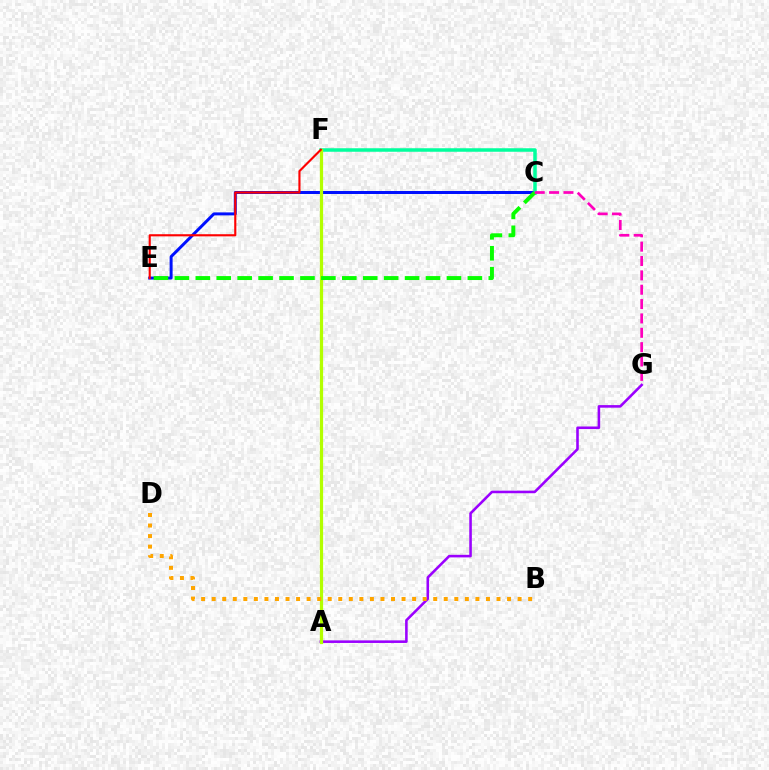{('C', 'E'): [{'color': '#0010ff', 'line_style': 'solid', 'thickness': 2.15}, {'color': '#08ff00', 'line_style': 'dashed', 'thickness': 2.84}], ('A', 'F'): [{'color': '#00b5ff', 'line_style': 'solid', 'thickness': 1.83}, {'color': '#b3ff00', 'line_style': 'solid', 'thickness': 2.31}], ('C', 'F'): [{'color': '#00ff9d', 'line_style': 'solid', 'thickness': 2.52}], ('A', 'G'): [{'color': '#9b00ff', 'line_style': 'solid', 'thickness': 1.85}], ('E', 'F'): [{'color': '#ff0000', 'line_style': 'solid', 'thickness': 1.54}], ('C', 'G'): [{'color': '#ff00bd', 'line_style': 'dashed', 'thickness': 1.95}], ('B', 'D'): [{'color': '#ffa500', 'line_style': 'dotted', 'thickness': 2.87}]}